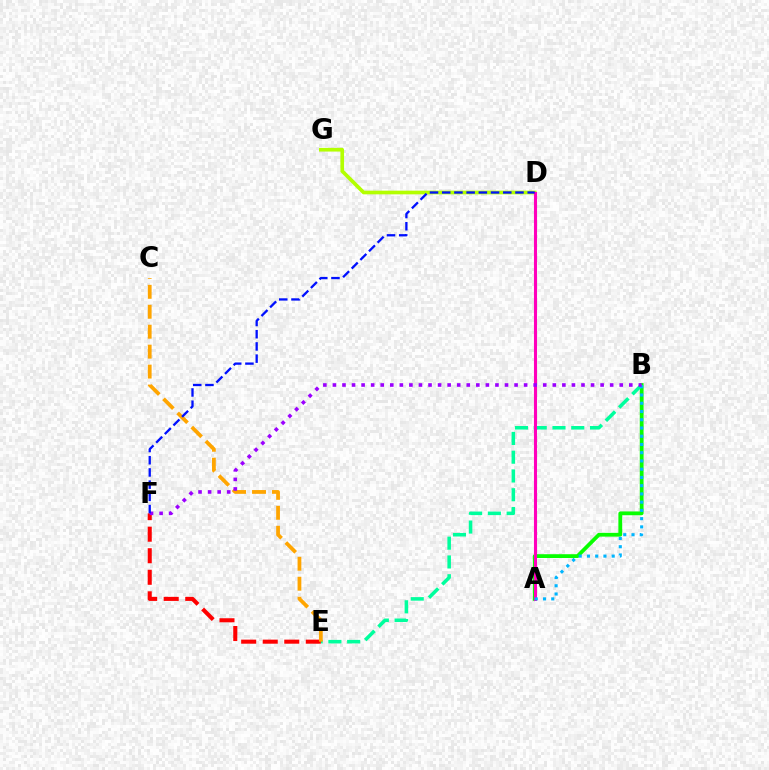{('A', 'B'): [{'color': '#08ff00', 'line_style': 'solid', 'thickness': 2.73}, {'color': '#00b5ff', 'line_style': 'dotted', 'thickness': 2.24}], ('D', 'G'): [{'color': '#b3ff00', 'line_style': 'solid', 'thickness': 2.65}], ('B', 'E'): [{'color': '#00ff9d', 'line_style': 'dashed', 'thickness': 2.55}], ('A', 'D'): [{'color': '#ff00bd', 'line_style': 'solid', 'thickness': 2.22}], ('E', 'F'): [{'color': '#ff0000', 'line_style': 'dashed', 'thickness': 2.93}], ('C', 'E'): [{'color': '#ffa500', 'line_style': 'dashed', 'thickness': 2.71}], ('B', 'F'): [{'color': '#9b00ff', 'line_style': 'dotted', 'thickness': 2.6}], ('D', 'F'): [{'color': '#0010ff', 'line_style': 'dashed', 'thickness': 1.66}]}